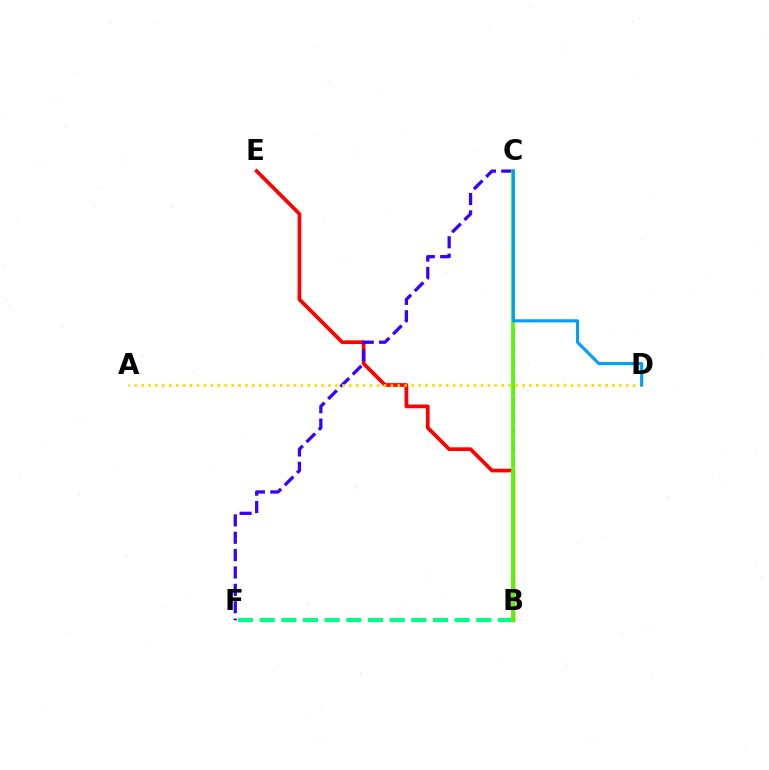{('B', 'C'): [{'color': '#ff00ed', 'line_style': 'dashed', 'thickness': 1.94}, {'color': '#4fff00', 'line_style': 'solid', 'thickness': 2.68}], ('B', 'E'): [{'color': '#ff0000', 'line_style': 'solid', 'thickness': 2.67}], ('C', 'F'): [{'color': '#3700ff', 'line_style': 'dashed', 'thickness': 2.36}], ('B', 'F'): [{'color': '#00ff86', 'line_style': 'dashed', 'thickness': 2.94}], ('A', 'D'): [{'color': '#ffd500', 'line_style': 'dotted', 'thickness': 1.88}], ('C', 'D'): [{'color': '#009eff', 'line_style': 'solid', 'thickness': 2.24}]}